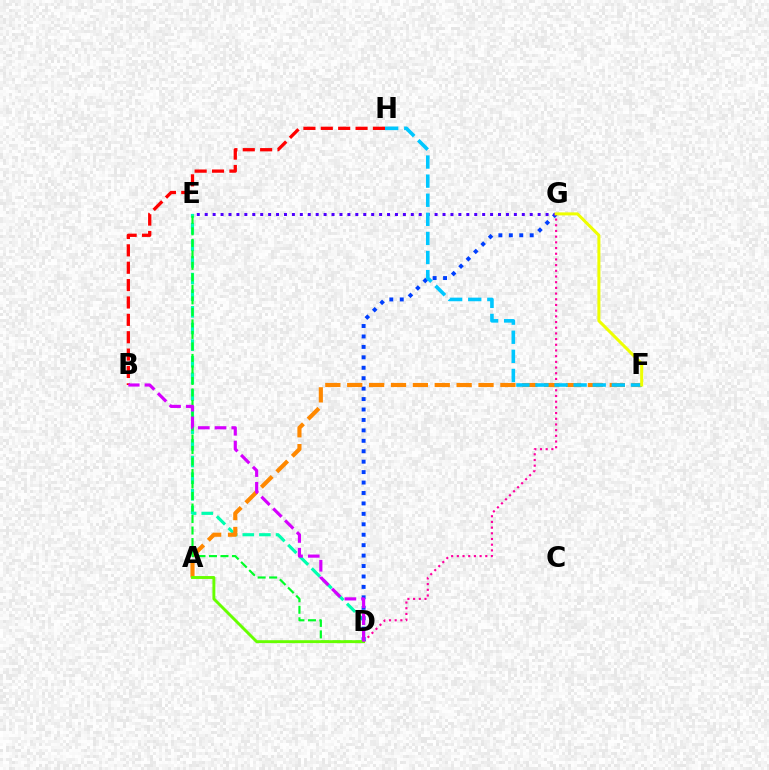{('D', 'G'): [{'color': '#ff00a0', 'line_style': 'dotted', 'thickness': 1.55}, {'color': '#003fff', 'line_style': 'dotted', 'thickness': 2.84}], ('D', 'E'): [{'color': '#00ffaf', 'line_style': 'dashed', 'thickness': 2.26}, {'color': '#00ff27', 'line_style': 'dashed', 'thickness': 1.56}], ('B', 'H'): [{'color': '#ff0000', 'line_style': 'dashed', 'thickness': 2.36}], ('A', 'F'): [{'color': '#ff8800', 'line_style': 'dashed', 'thickness': 2.97}], ('E', 'G'): [{'color': '#4f00ff', 'line_style': 'dotted', 'thickness': 2.15}], ('A', 'D'): [{'color': '#66ff00', 'line_style': 'solid', 'thickness': 2.09}], ('F', 'H'): [{'color': '#00c7ff', 'line_style': 'dashed', 'thickness': 2.59}], ('F', 'G'): [{'color': '#eeff00', 'line_style': 'solid', 'thickness': 2.17}], ('B', 'D'): [{'color': '#d600ff', 'line_style': 'dashed', 'thickness': 2.27}]}